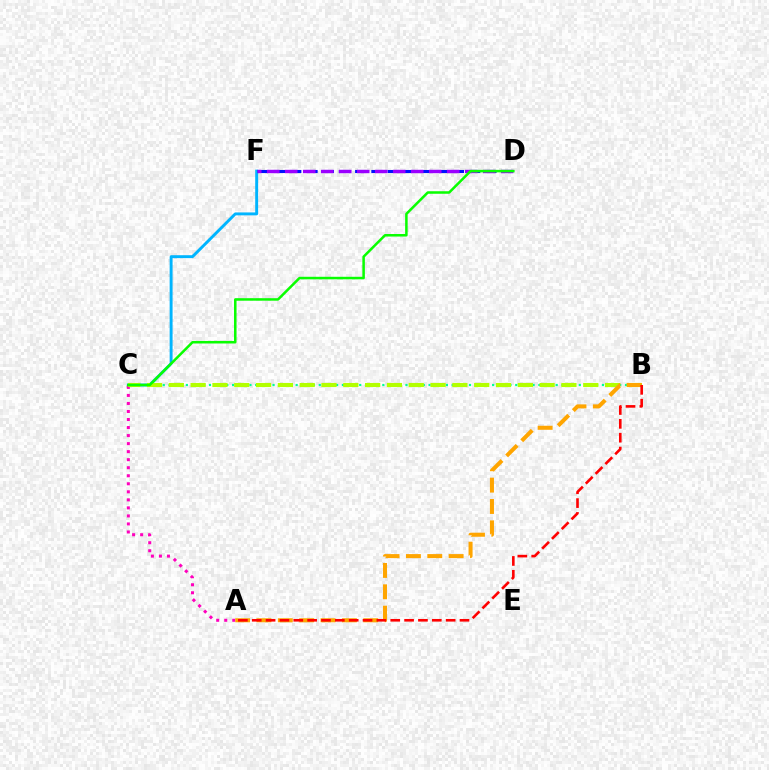{('B', 'C'): [{'color': '#00ff9d', 'line_style': 'dotted', 'thickness': 1.57}, {'color': '#b3ff00', 'line_style': 'dashed', 'thickness': 2.96}], ('C', 'F'): [{'color': '#00b5ff', 'line_style': 'solid', 'thickness': 2.1}], ('D', 'F'): [{'color': '#0010ff', 'line_style': 'dashed', 'thickness': 2.21}, {'color': '#9b00ff', 'line_style': 'dashed', 'thickness': 2.45}], ('A', 'C'): [{'color': '#ff00bd', 'line_style': 'dotted', 'thickness': 2.18}], ('A', 'B'): [{'color': '#ffa500', 'line_style': 'dashed', 'thickness': 2.9}, {'color': '#ff0000', 'line_style': 'dashed', 'thickness': 1.88}], ('C', 'D'): [{'color': '#08ff00', 'line_style': 'solid', 'thickness': 1.82}]}